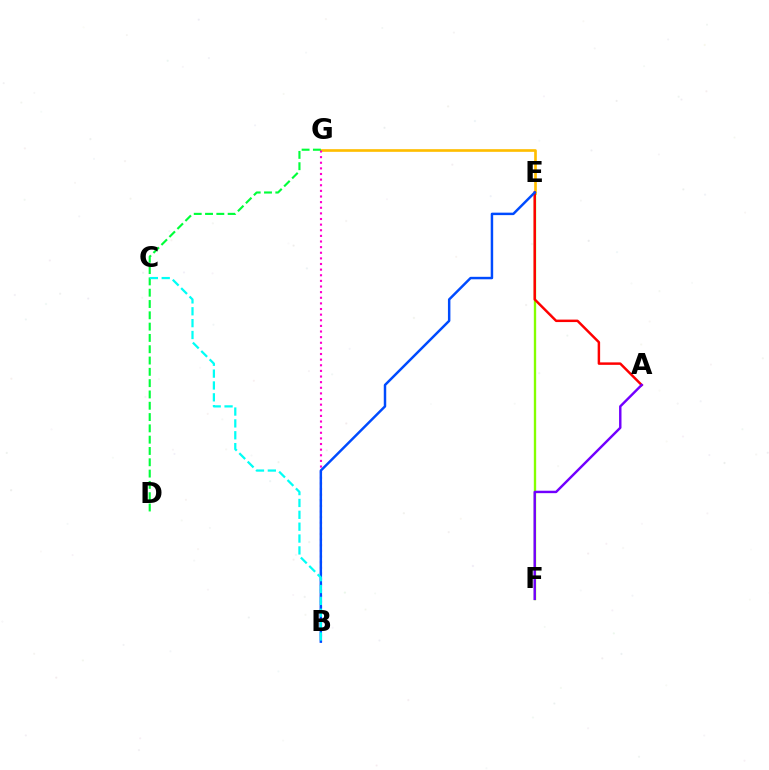{('E', 'G'): [{'color': '#ffbd00', 'line_style': 'solid', 'thickness': 1.92}], ('B', 'G'): [{'color': '#ff00cf', 'line_style': 'dotted', 'thickness': 1.53}], ('D', 'G'): [{'color': '#00ff39', 'line_style': 'dashed', 'thickness': 1.54}], ('E', 'F'): [{'color': '#84ff00', 'line_style': 'solid', 'thickness': 1.69}], ('A', 'E'): [{'color': '#ff0000', 'line_style': 'solid', 'thickness': 1.78}], ('B', 'E'): [{'color': '#004bff', 'line_style': 'solid', 'thickness': 1.78}], ('A', 'F'): [{'color': '#7200ff', 'line_style': 'solid', 'thickness': 1.75}], ('B', 'C'): [{'color': '#00fff6', 'line_style': 'dashed', 'thickness': 1.61}]}